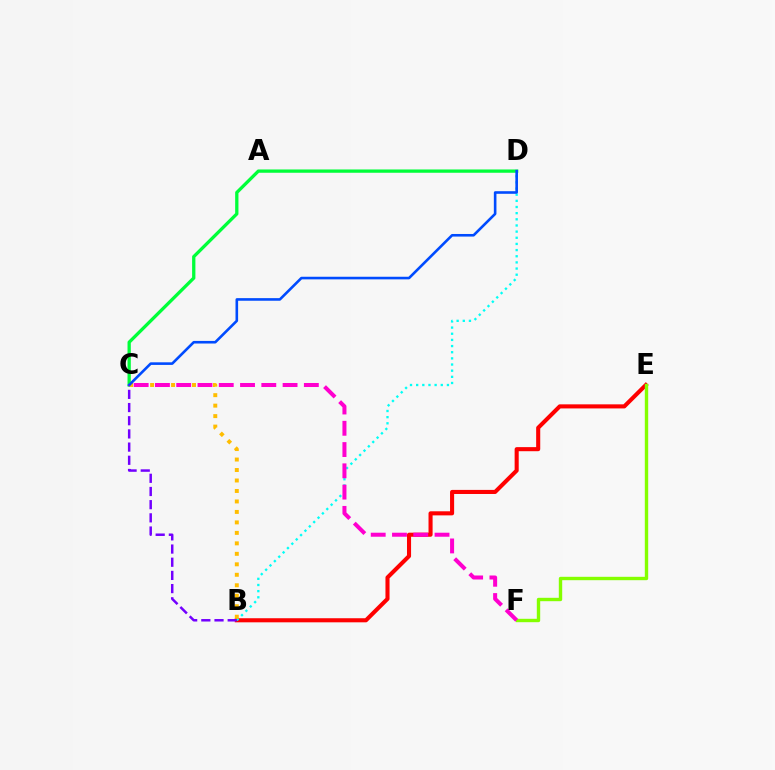{('B', 'E'): [{'color': '#ff0000', 'line_style': 'solid', 'thickness': 2.94}], ('B', 'D'): [{'color': '#00fff6', 'line_style': 'dotted', 'thickness': 1.67}], ('E', 'F'): [{'color': '#84ff00', 'line_style': 'solid', 'thickness': 2.44}], ('C', 'D'): [{'color': '#00ff39', 'line_style': 'solid', 'thickness': 2.37}, {'color': '#004bff', 'line_style': 'solid', 'thickness': 1.88}], ('B', 'C'): [{'color': '#ffbd00', 'line_style': 'dotted', 'thickness': 2.85}, {'color': '#7200ff', 'line_style': 'dashed', 'thickness': 1.79}], ('C', 'F'): [{'color': '#ff00cf', 'line_style': 'dashed', 'thickness': 2.89}]}